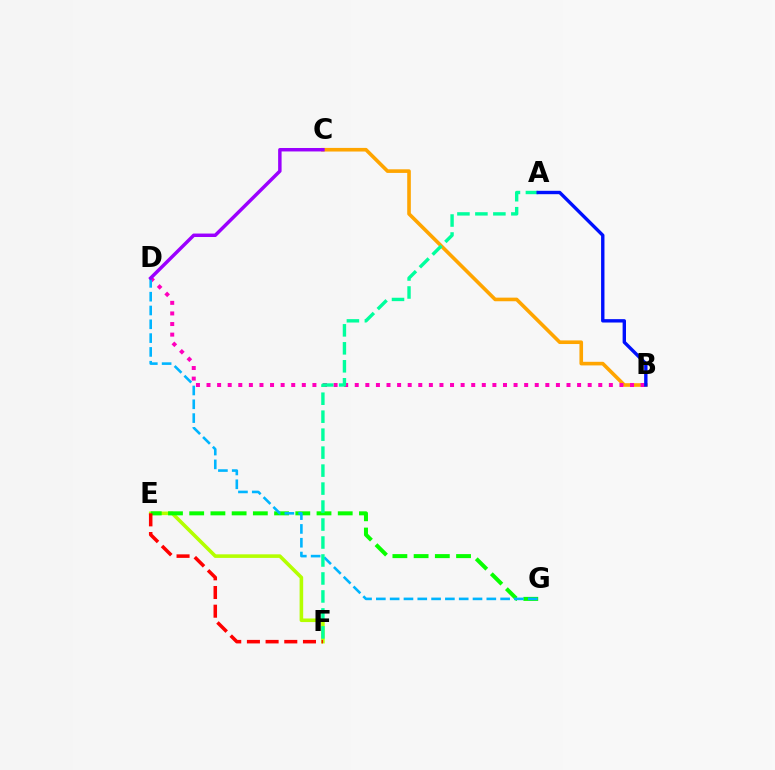{('B', 'C'): [{'color': '#ffa500', 'line_style': 'solid', 'thickness': 2.6}], ('E', 'F'): [{'color': '#b3ff00', 'line_style': 'solid', 'thickness': 2.58}, {'color': '#ff0000', 'line_style': 'dashed', 'thickness': 2.54}], ('B', 'D'): [{'color': '#ff00bd', 'line_style': 'dotted', 'thickness': 2.88}], ('E', 'G'): [{'color': '#08ff00', 'line_style': 'dashed', 'thickness': 2.88}], ('D', 'G'): [{'color': '#00b5ff', 'line_style': 'dashed', 'thickness': 1.88}], ('C', 'D'): [{'color': '#9b00ff', 'line_style': 'solid', 'thickness': 2.49}], ('A', 'F'): [{'color': '#00ff9d', 'line_style': 'dashed', 'thickness': 2.44}], ('A', 'B'): [{'color': '#0010ff', 'line_style': 'solid', 'thickness': 2.43}]}